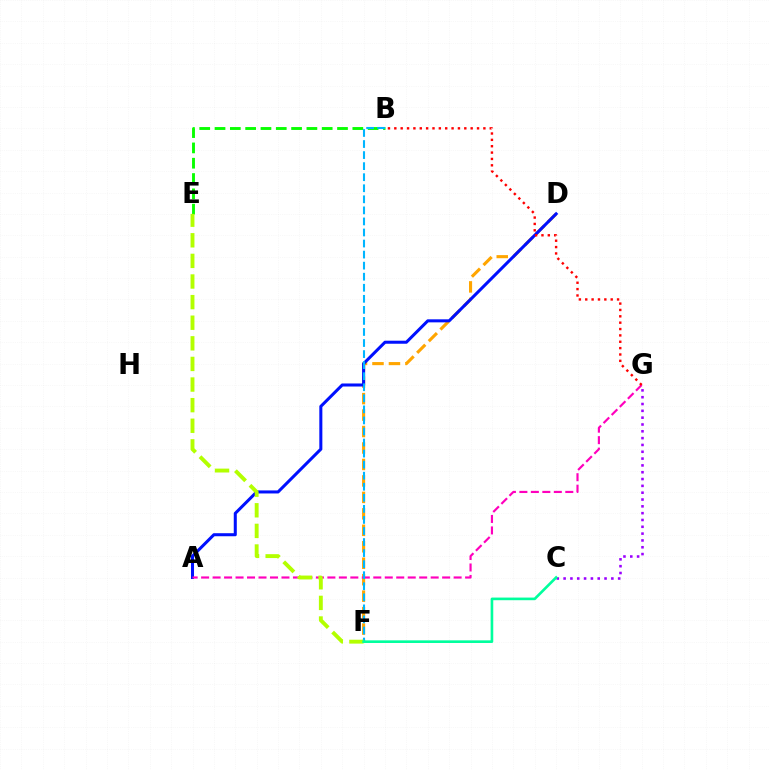{('D', 'F'): [{'color': '#ffa500', 'line_style': 'dashed', 'thickness': 2.24}], ('A', 'D'): [{'color': '#0010ff', 'line_style': 'solid', 'thickness': 2.19}], ('A', 'G'): [{'color': '#ff00bd', 'line_style': 'dashed', 'thickness': 1.56}], ('B', 'E'): [{'color': '#08ff00', 'line_style': 'dashed', 'thickness': 2.08}], ('C', 'G'): [{'color': '#9b00ff', 'line_style': 'dotted', 'thickness': 1.85}], ('B', 'F'): [{'color': '#00b5ff', 'line_style': 'dashed', 'thickness': 1.5}], ('E', 'F'): [{'color': '#b3ff00', 'line_style': 'dashed', 'thickness': 2.8}], ('C', 'F'): [{'color': '#00ff9d', 'line_style': 'solid', 'thickness': 1.9}], ('B', 'G'): [{'color': '#ff0000', 'line_style': 'dotted', 'thickness': 1.73}]}